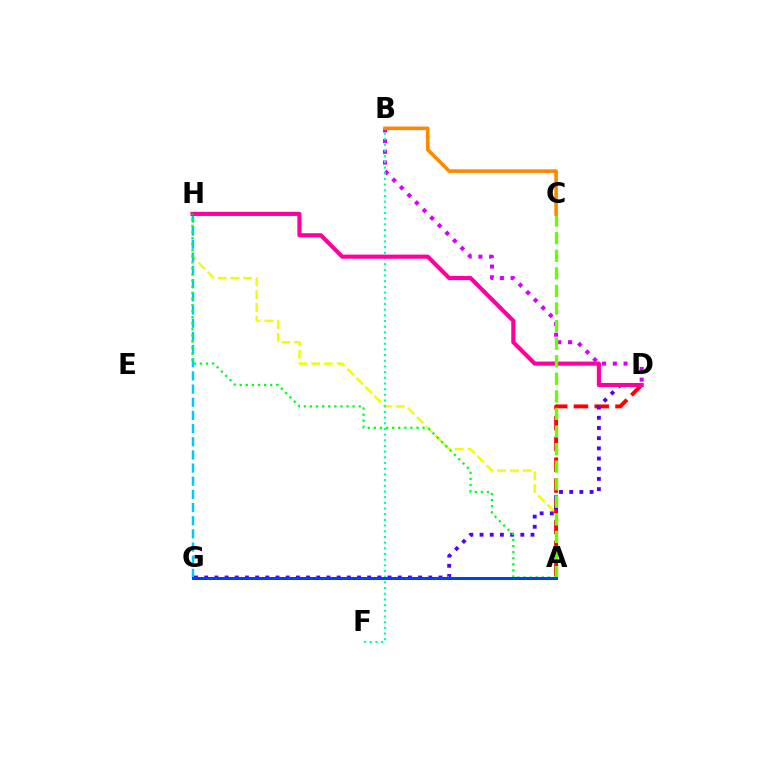{('A', 'H'): [{'color': '#eeff00', 'line_style': 'dashed', 'thickness': 1.74}, {'color': '#00ff27', 'line_style': 'dotted', 'thickness': 1.65}], ('B', 'D'): [{'color': '#d600ff', 'line_style': 'dotted', 'thickness': 2.91}], ('G', 'H'): [{'color': '#00c7ff', 'line_style': 'dashed', 'thickness': 1.79}], ('A', 'D'): [{'color': '#ff0000', 'line_style': 'dashed', 'thickness': 2.82}], ('D', 'G'): [{'color': '#4f00ff', 'line_style': 'dotted', 'thickness': 2.77}], ('B', 'F'): [{'color': '#00ffaf', 'line_style': 'dotted', 'thickness': 1.54}], ('D', 'H'): [{'color': '#ff00a0', 'line_style': 'solid', 'thickness': 2.98}], ('A', 'C'): [{'color': '#66ff00', 'line_style': 'dashed', 'thickness': 2.39}], ('A', 'G'): [{'color': '#003fff', 'line_style': 'solid', 'thickness': 2.17}], ('B', 'C'): [{'color': '#ff8800', 'line_style': 'solid', 'thickness': 2.59}]}